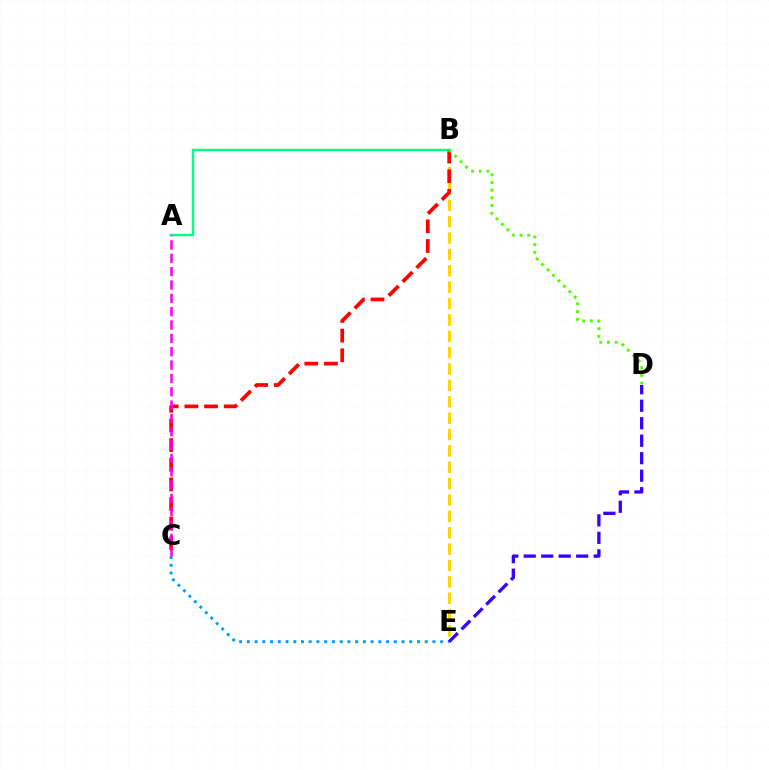{('B', 'E'): [{'color': '#ffd500', 'line_style': 'dashed', 'thickness': 2.22}], ('B', 'C'): [{'color': '#ff0000', 'line_style': 'dashed', 'thickness': 2.67}], ('C', 'E'): [{'color': '#009eff', 'line_style': 'dotted', 'thickness': 2.1}], ('B', 'D'): [{'color': '#4fff00', 'line_style': 'dotted', 'thickness': 2.09}], ('A', 'B'): [{'color': '#00ff86', 'line_style': 'solid', 'thickness': 1.73}], ('D', 'E'): [{'color': '#3700ff', 'line_style': 'dashed', 'thickness': 2.38}], ('A', 'C'): [{'color': '#ff00ed', 'line_style': 'dashed', 'thickness': 1.81}]}